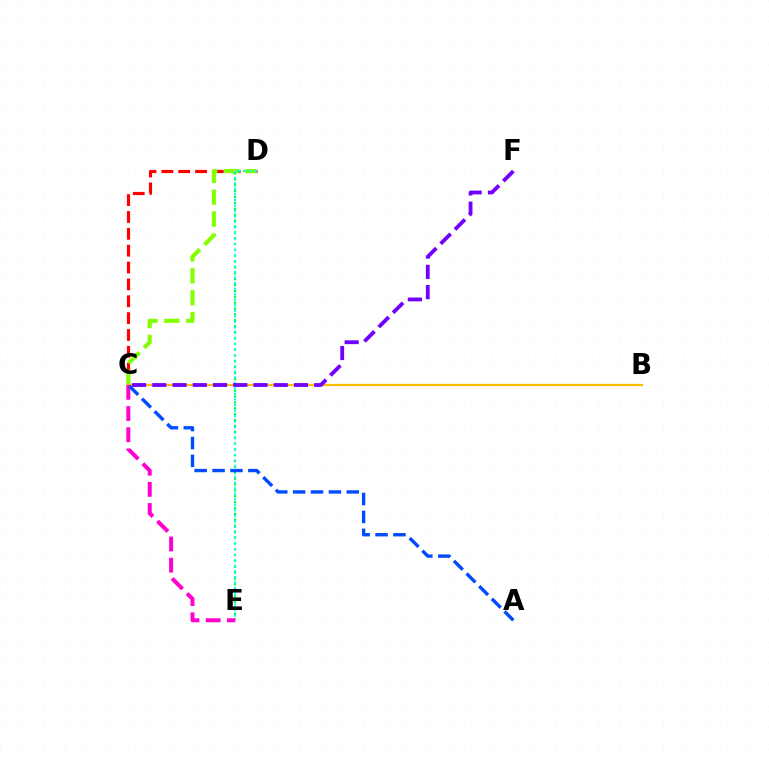{('C', 'D'): [{'color': '#ff0000', 'line_style': 'dashed', 'thickness': 2.29}, {'color': '#84ff00', 'line_style': 'dashed', 'thickness': 2.97}], ('B', 'C'): [{'color': '#ffbd00', 'line_style': 'solid', 'thickness': 1.59}], ('D', 'E'): [{'color': '#00ff39', 'line_style': 'dotted', 'thickness': 1.59}, {'color': '#00fff6', 'line_style': 'dotted', 'thickness': 1.51}], ('C', 'E'): [{'color': '#ff00cf', 'line_style': 'dashed', 'thickness': 2.87}], ('A', 'C'): [{'color': '#004bff', 'line_style': 'dashed', 'thickness': 2.43}], ('C', 'F'): [{'color': '#7200ff', 'line_style': 'dashed', 'thickness': 2.75}]}